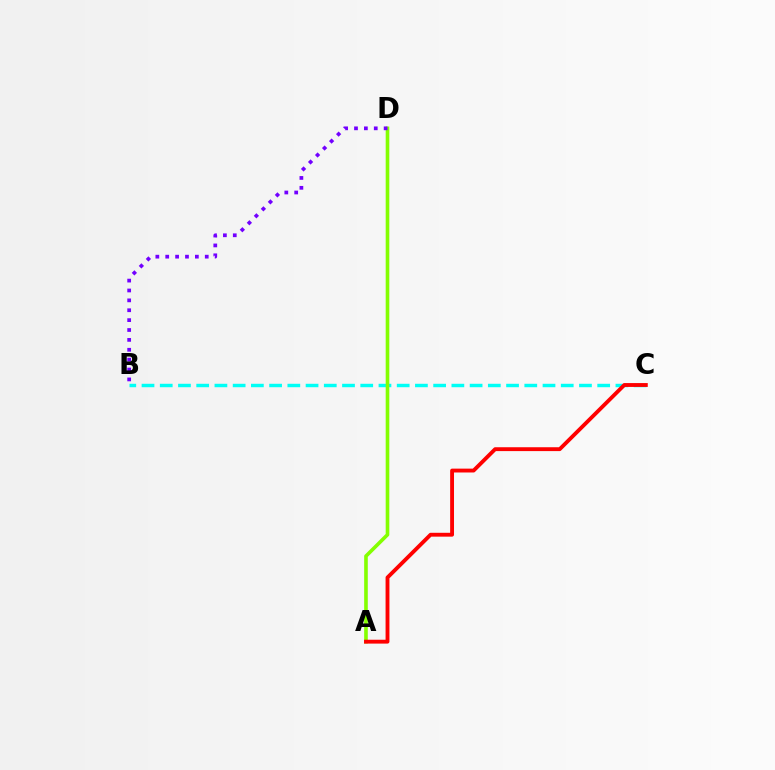{('B', 'C'): [{'color': '#00fff6', 'line_style': 'dashed', 'thickness': 2.48}], ('A', 'D'): [{'color': '#84ff00', 'line_style': 'solid', 'thickness': 2.6}], ('B', 'D'): [{'color': '#7200ff', 'line_style': 'dotted', 'thickness': 2.69}], ('A', 'C'): [{'color': '#ff0000', 'line_style': 'solid', 'thickness': 2.78}]}